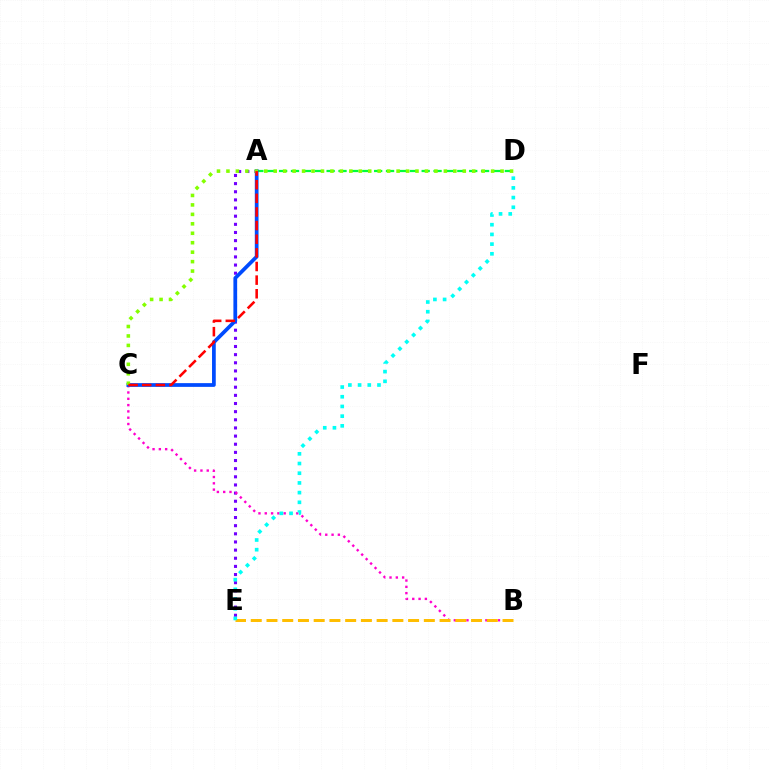{('A', 'D'): [{'color': '#00ff39', 'line_style': 'dashed', 'thickness': 1.61}], ('A', 'E'): [{'color': '#7200ff', 'line_style': 'dotted', 'thickness': 2.21}], ('B', 'C'): [{'color': '#ff00cf', 'line_style': 'dotted', 'thickness': 1.71}], ('A', 'C'): [{'color': '#004bff', 'line_style': 'solid', 'thickness': 2.69}, {'color': '#ff0000', 'line_style': 'dashed', 'thickness': 1.85}], ('C', 'D'): [{'color': '#84ff00', 'line_style': 'dotted', 'thickness': 2.57}], ('B', 'E'): [{'color': '#ffbd00', 'line_style': 'dashed', 'thickness': 2.14}], ('D', 'E'): [{'color': '#00fff6', 'line_style': 'dotted', 'thickness': 2.64}]}